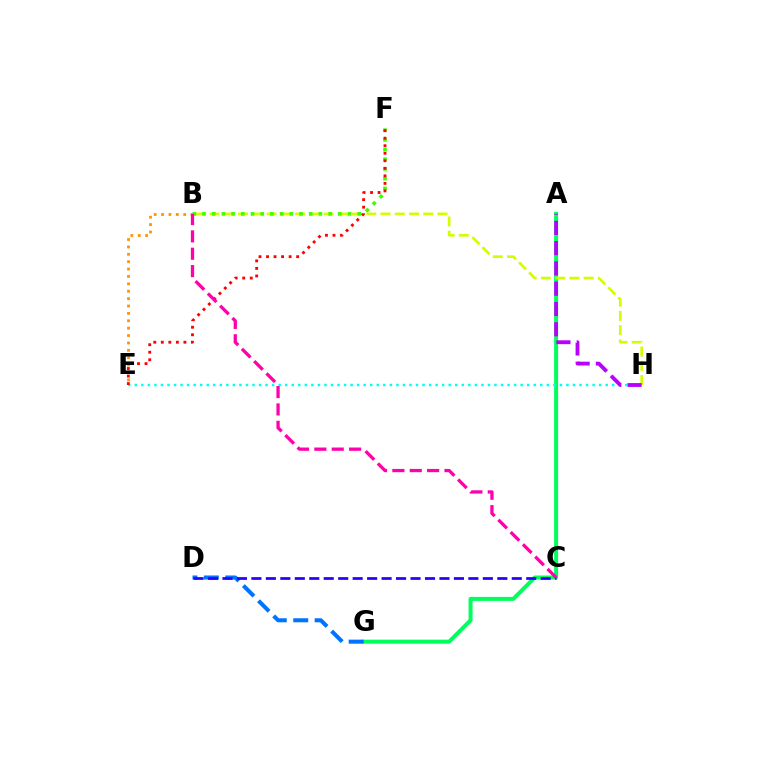{('A', 'G'): [{'color': '#00ff5c', 'line_style': 'solid', 'thickness': 2.88}], ('E', 'H'): [{'color': '#00fff6', 'line_style': 'dotted', 'thickness': 1.78}], ('D', 'G'): [{'color': '#0074ff', 'line_style': 'dashed', 'thickness': 2.91}], ('B', 'H'): [{'color': '#d1ff00', 'line_style': 'dashed', 'thickness': 1.94}], ('B', 'F'): [{'color': '#3dff00', 'line_style': 'dotted', 'thickness': 2.64}], ('B', 'E'): [{'color': '#ff9400', 'line_style': 'dotted', 'thickness': 2.01}], ('A', 'H'): [{'color': '#b900ff', 'line_style': 'dashed', 'thickness': 2.75}], ('E', 'F'): [{'color': '#ff0000', 'line_style': 'dotted', 'thickness': 2.05}], ('C', 'D'): [{'color': '#2500ff', 'line_style': 'dashed', 'thickness': 1.97}], ('B', 'C'): [{'color': '#ff00ac', 'line_style': 'dashed', 'thickness': 2.36}]}